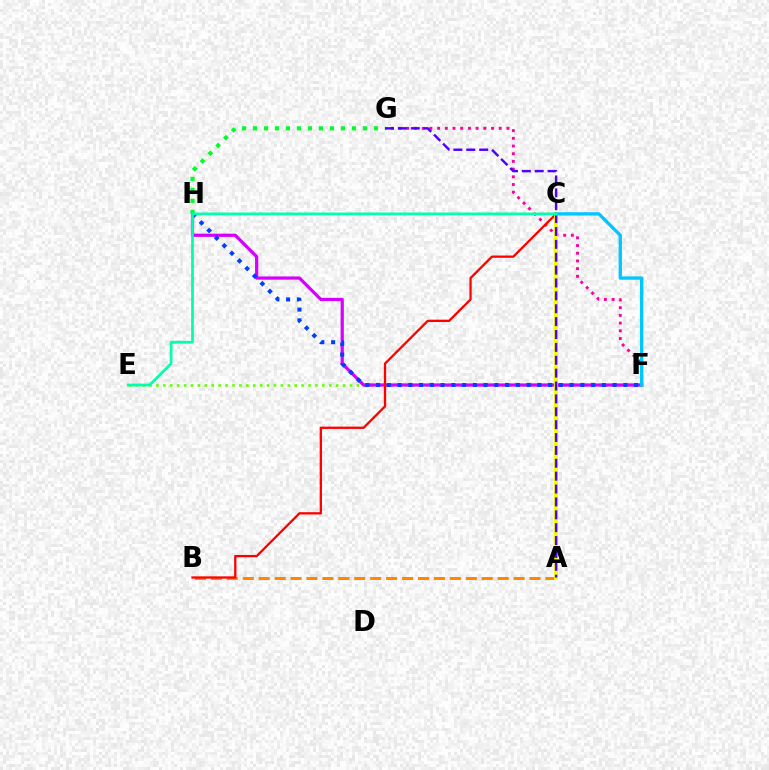{('F', 'G'): [{'color': '#ff00a0', 'line_style': 'dotted', 'thickness': 2.09}], ('A', 'B'): [{'color': '#ff8800', 'line_style': 'dashed', 'thickness': 2.16}], ('E', 'F'): [{'color': '#66ff00', 'line_style': 'dotted', 'thickness': 1.88}], ('F', 'H'): [{'color': '#d600ff', 'line_style': 'solid', 'thickness': 2.32}, {'color': '#003fff', 'line_style': 'dotted', 'thickness': 2.92}], ('B', 'C'): [{'color': '#ff0000', 'line_style': 'solid', 'thickness': 1.65}], ('G', 'H'): [{'color': '#00ff27', 'line_style': 'dotted', 'thickness': 2.99}], ('A', 'C'): [{'color': '#eeff00', 'line_style': 'solid', 'thickness': 2.89}], ('A', 'G'): [{'color': '#4f00ff', 'line_style': 'dashed', 'thickness': 1.75}], ('C', 'F'): [{'color': '#00c7ff', 'line_style': 'solid', 'thickness': 2.4}], ('C', 'E'): [{'color': '#00ffaf', 'line_style': 'solid', 'thickness': 1.98}]}